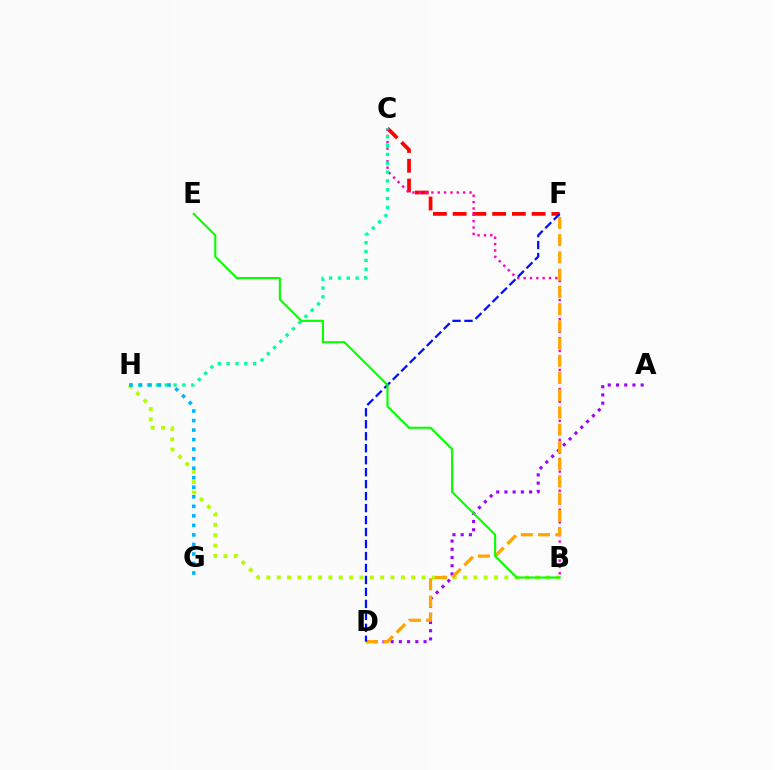{('B', 'H'): [{'color': '#b3ff00', 'line_style': 'dotted', 'thickness': 2.81}], ('C', 'F'): [{'color': '#ff0000', 'line_style': 'dashed', 'thickness': 2.68}], ('B', 'C'): [{'color': '#ff00bd', 'line_style': 'dotted', 'thickness': 1.73}], ('A', 'D'): [{'color': '#9b00ff', 'line_style': 'dotted', 'thickness': 2.23}], ('D', 'F'): [{'color': '#ffa500', 'line_style': 'dashed', 'thickness': 2.34}, {'color': '#0010ff', 'line_style': 'dashed', 'thickness': 1.63}], ('C', 'H'): [{'color': '#00ff9d', 'line_style': 'dotted', 'thickness': 2.4}], ('G', 'H'): [{'color': '#00b5ff', 'line_style': 'dotted', 'thickness': 2.59}], ('B', 'E'): [{'color': '#08ff00', 'line_style': 'solid', 'thickness': 1.54}]}